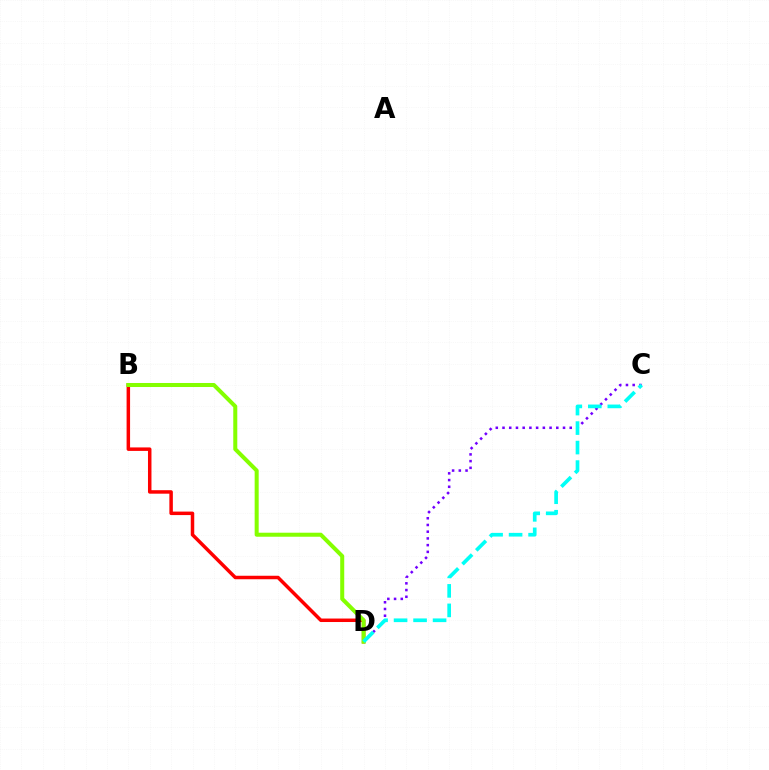{('C', 'D'): [{'color': '#7200ff', 'line_style': 'dotted', 'thickness': 1.83}, {'color': '#00fff6', 'line_style': 'dashed', 'thickness': 2.65}], ('B', 'D'): [{'color': '#ff0000', 'line_style': 'solid', 'thickness': 2.51}, {'color': '#84ff00', 'line_style': 'solid', 'thickness': 2.9}]}